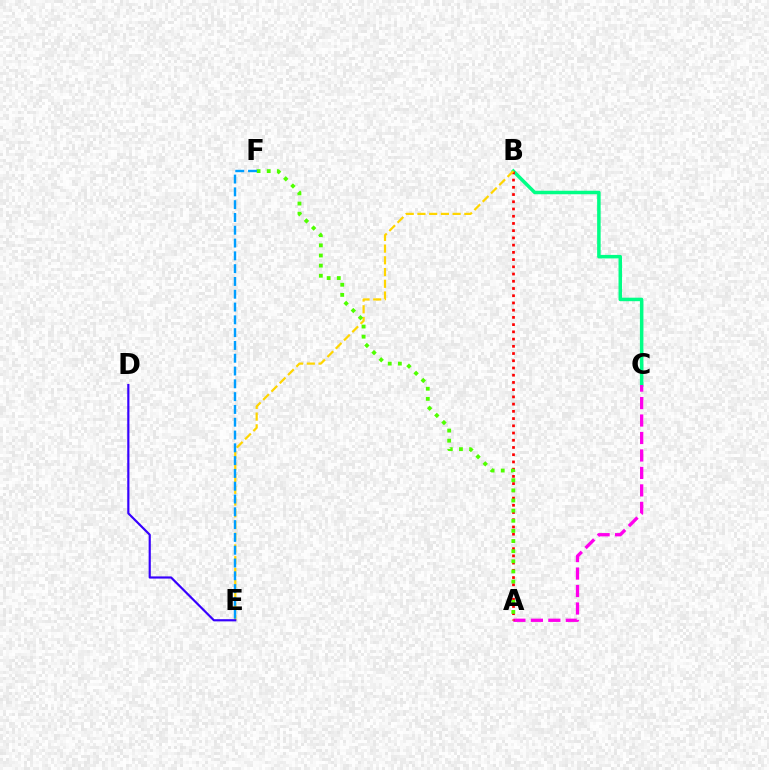{('B', 'C'): [{'color': '#00ff86', 'line_style': 'solid', 'thickness': 2.53}], ('A', 'C'): [{'color': '#ff00ed', 'line_style': 'dashed', 'thickness': 2.37}], ('A', 'B'): [{'color': '#ff0000', 'line_style': 'dotted', 'thickness': 1.96}], ('B', 'E'): [{'color': '#ffd500', 'line_style': 'dashed', 'thickness': 1.59}], ('D', 'E'): [{'color': '#3700ff', 'line_style': 'solid', 'thickness': 1.57}], ('A', 'F'): [{'color': '#4fff00', 'line_style': 'dotted', 'thickness': 2.75}], ('E', 'F'): [{'color': '#009eff', 'line_style': 'dashed', 'thickness': 1.74}]}